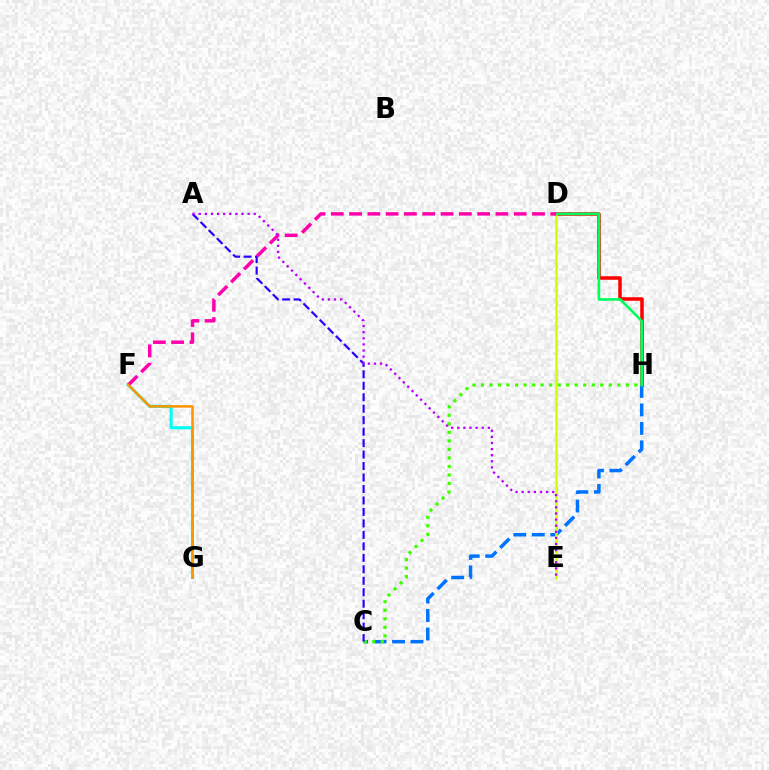{('D', 'H'): [{'color': '#ff0000', 'line_style': 'solid', 'thickness': 2.54}, {'color': '#00ff5c', 'line_style': 'solid', 'thickness': 1.91}], ('F', 'G'): [{'color': '#00fff6', 'line_style': 'solid', 'thickness': 2.24}, {'color': '#ff9400', 'line_style': 'solid', 'thickness': 1.81}], ('C', 'H'): [{'color': '#0074ff', 'line_style': 'dashed', 'thickness': 2.51}, {'color': '#3dff00', 'line_style': 'dotted', 'thickness': 2.32}], ('D', 'E'): [{'color': '#d1ff00', 'line_style': 'solid', 'thickness': 1.81}], ('A', 'C'): [{'color': '#2500ff', 'line_style': 'dashed', 'thickness': 1.56}], ('D', 'F'): [{'color': '#ff00ac', 'line_style': 'dashed', 'thickness': 2.49}], ('A', 'E'): [{'color': '#b900ff', 'line_style': 'dotted', 'thickness': 1.66}]}